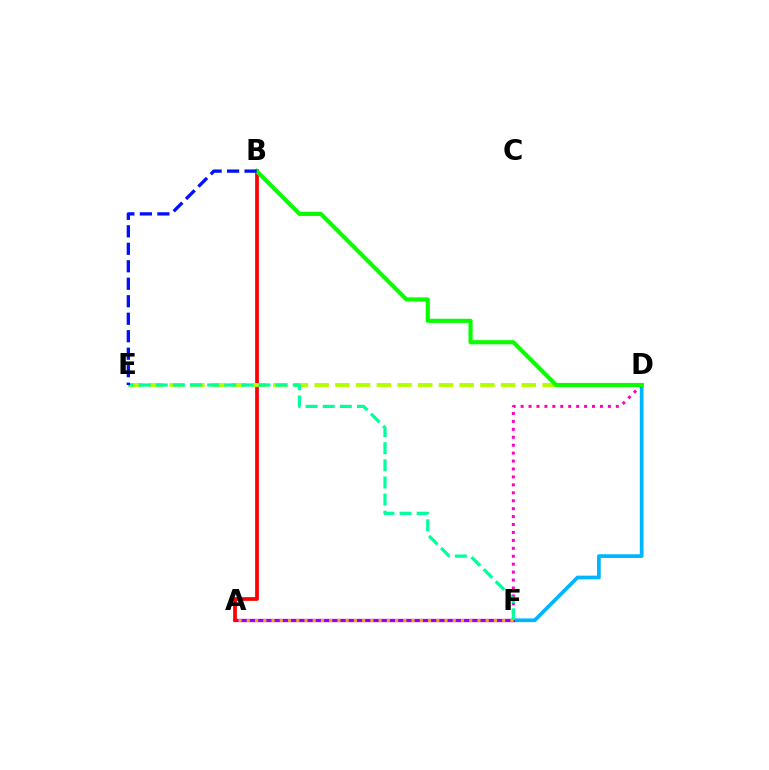{('D', 'F'): [{'color': '#00b5ff', 'line_style': 'solid', 'thickness': 2.67}, {'color': '#ff00bd', 'line_style': 'dotted', 'thickness': 2.16}], ('A', 'F'): [{'color': '#9b00ff', 'line_style': 'solid', 'thickness': 2.37}, {'color': '#ffa500', 'line_style': 'dotted', 'thickness': 2.24}], ('A', 'B'): [{'color': '#ff0000', 'line_style': 'solid', 'thickness': 2.69}], ('D', 'E'): [{'color': '#b3ff00', 'line_style': 'dashed', 'thickness': 2.81}], ('B', 'D'): [{'color': '#08ff00', 'line_style': 'solid', 'thickness': 2.98}], ('E', 'F'): [{'color': '#00ff9d', 'line_style': 'dashed', 'thickness': 2.33}], ('B', 'E'): [{'color': '#0010ff', 'line_style': 'dashed', 'thickness': 2.38}]}